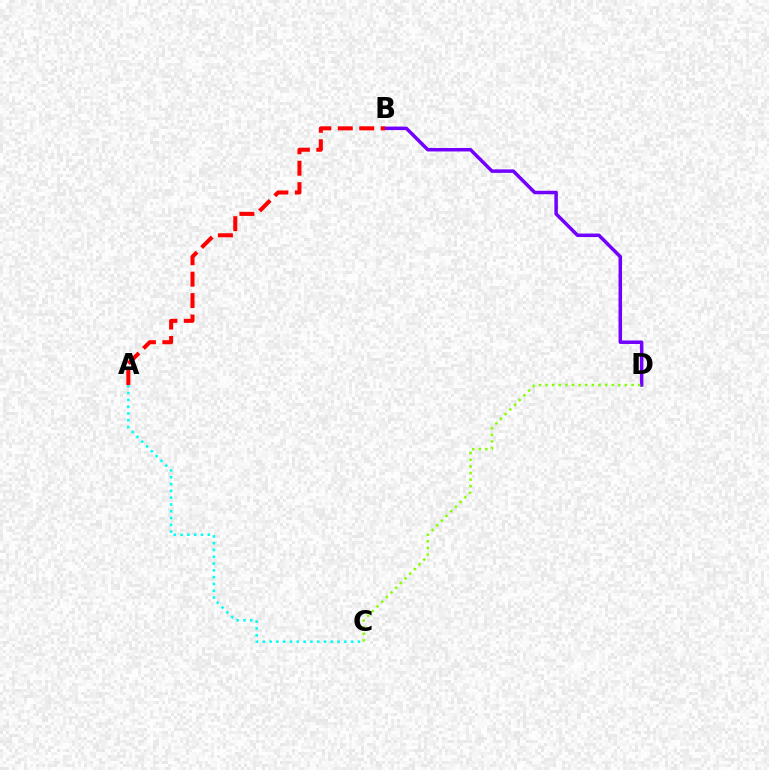{('B', 'D'): [{'color': '#7200ff', 'line_style': 'solid', 'thickness': 2.51}], ('C', 'D'): [{'color': '#84ff00', 'line_style': 'dotted', 'thickness': 1.8}], ('A', 'B'): [{'color': '#ff0000', 'line_style': 'dashed', 'thickness': 2.91}], ('A', 'C'): [{'color': '#00fff6', 'line_style': 'dotted', 'thickness': 1.85}]}